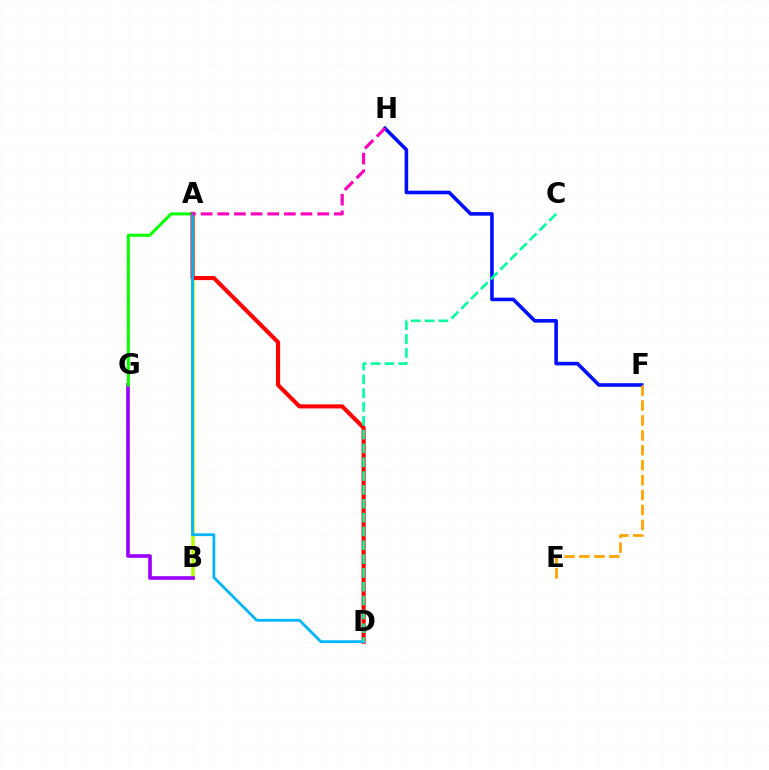{('A', 'B'): [{'color': '#b3ff00', 'line_style': 'solid', 'thickness': 2.53}], ('B', 'G'): [{'color': '#9b00ff', 'line_style': 'solid', 'thickness': 2.63}], ('A', 'G'): [{'color': '#08ff00', 'line_style': 'solid', 'thickness': 2.18}], ('F', 'H'): [{'color': '#0010ff', 'line_style': 'solid', 'thickness': 2.59}], ('A', 'D'): [{'color': '#ff0000', 'line_style': 'solid', 'thickness': 2.96}, {'color': '#00b5ff', 'line_style': 'solid', 'thickness': 2.0}], ('E', 'F'): [{'color': '#ffa500', 'line_style': 'dashed', 'thickness': 2.03}], ('A', 'H'): [{'color': '#ff00bd', 'line_style': 'dashed', 'thickness': 2.26}], ('C', 'D'): [{'color': '#00ff9d', 'line_style': 'dashed', 'thickness': 1.88}]}